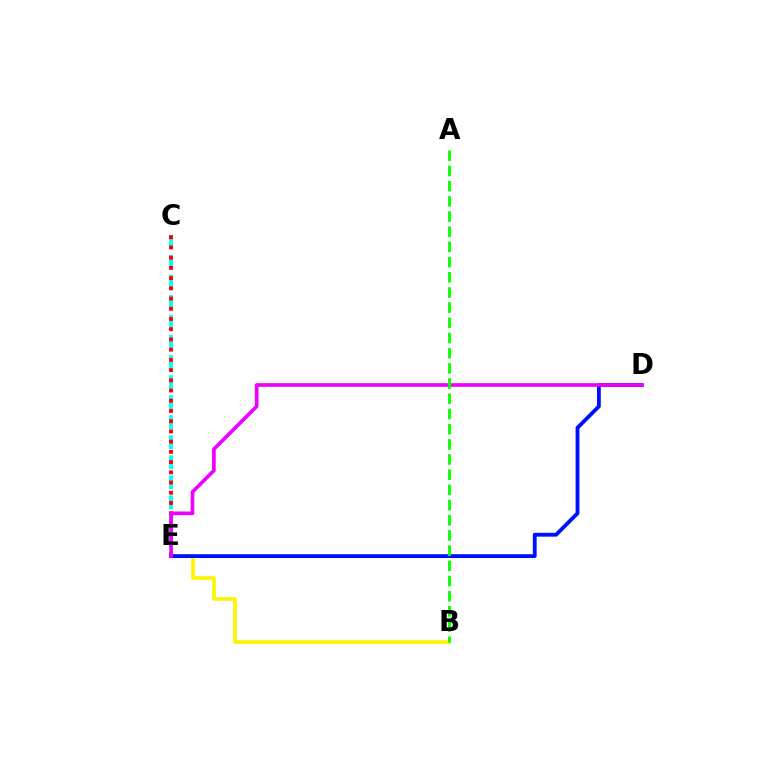{('C', 'E'): [{'color': '#00fff6', 'line_style': 'dashed', 'thickness': 2.72}, {'color': '#ff0000', 'line_style': 'dotted', 'thickness': 2.78}], ('B', 'E'): [{'color': '#fcf500', 'line_style': 'solid', 'thickness': 2.6}], ('D', 'E'): [{'color': '#0010ff', 'line_style': 'solid', 'thickness': 2.76}, {'color': '#ee00ff', 'line_style': 'solid', 'thickness': 2.63}], ('A', 'B'): [{'color': '#08ff00', 'line_style': 'dashed', 'thickness': 2.06}]}